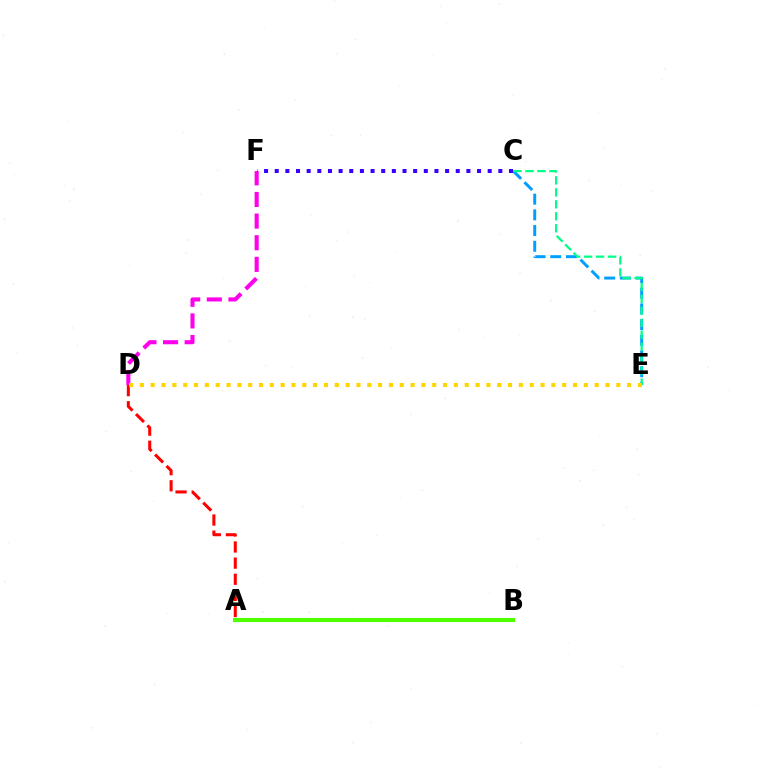{('D', 'F'): [{'color': '#ff00ed', 'line_style': 'dashed', 'thickness': 2.94}], ('A', 'D'): [{'color': '#ff0000', 'line_style': 'dashed', 'thickness': 2.19}], ('C', 'E'): [{'color': '#009eff', 'line_style': 'dashed', 'thickness': 2.13}, {'color': '#00ff86', 'line_style': 'dashed', 'thickness': 1.63}], ('A', 'B'): [{'color': '#4fff00', 'line_style': 'solid', 'thickness': 2.98}], ('D', 'E'): [{'color': '#ffd500', 'line_style': 'dotted', 'thickness': 2.94}], ('C', 'F'): [{'color': '#3700ff', 'line_style': 'dotted', 'thickness': 2.89}]}